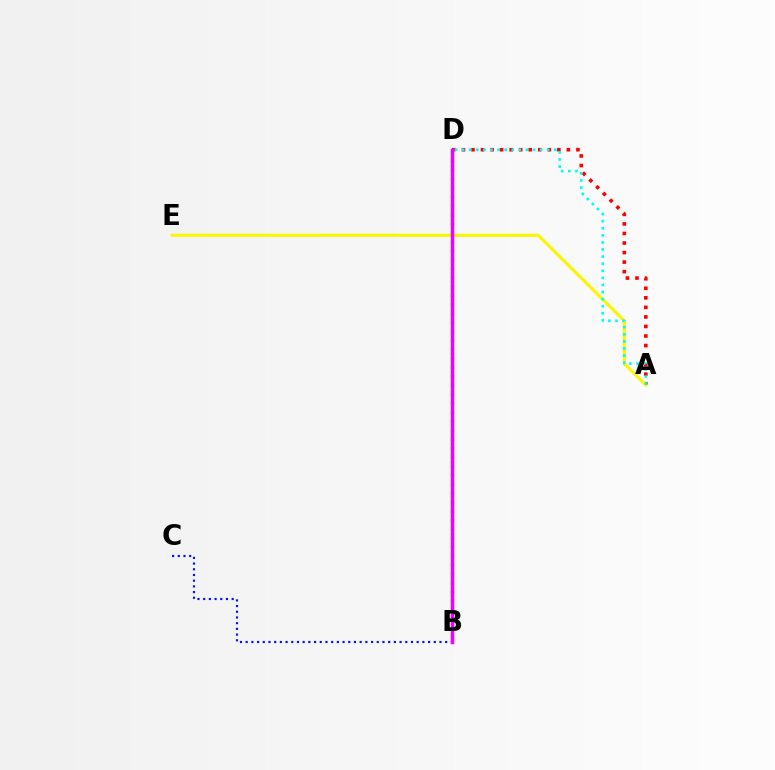{('B', 'C'): [{'color': '#0010ff', 'line_style': 'dotted', 'thickness': 1.55}], ('A', 'D'): [{'color': '#ff0000', 'line_style': 'dotted', 'thickness': 2.59}, {'color': '#00fff6', 'line_style': 'dotted', 'thickness': 1.93}], ('B', 'D'): [{'color': '#08ff00', 'line_style': 'dotted', 'thickness': 2.44}, {'color': '#ee00ff', 'line_style': 'solid', 'thickness': 2.5}], ('A', 'E'): [{'color': '#fcf500', 'line_style': 'solid', 'thickness': 2.22}]}